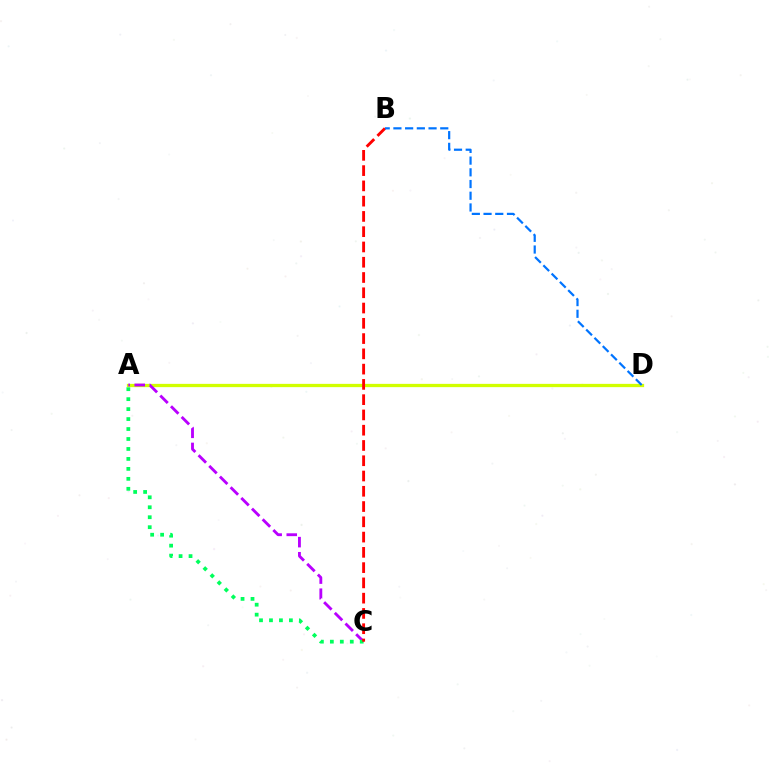{('A', 'D'): [{'color': '#d1ff00', 'line_style': 'solid', 'thickness': 2.36}], ('A', 'C'): [{'color': '#b900ff', 'line_style': 'dashed', 'thickness': 2.05}, {'color': '#00ff5c', 'line_style': 'dotted', 'thickness': 2.71}], ('B', 'C'): [{'color': '#ff0000', 'line_style': 'dashed', 'thickness': 2.07}], ('B', 'D'): [{'color': '#0074ff', 'line_style': 'dashed', 'thickness': 1.59}]}